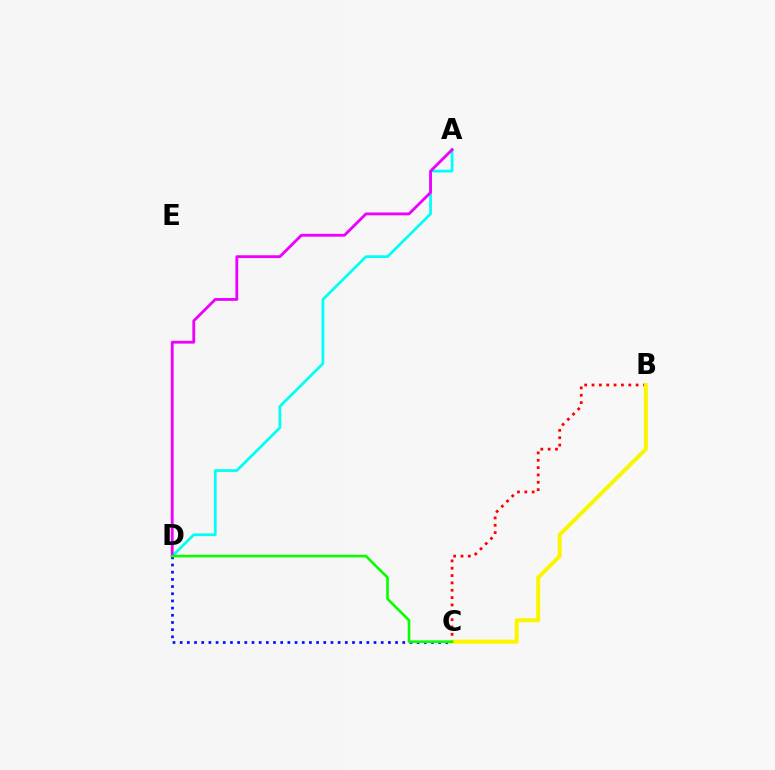{('A', 'D'): [{'color': '#00fff6', 'line_style': 'solid', 'thickness': 1.98}, {'color': '#ee00ff', 'line_style': 'solid', 'thickness': 2.03}], ('B', 'C'): [{'color': '#ff0000', 'line_style': 'dotted', 'thickness': 2.0}, {'color': '#fcf500', 'line_style': 'solid', 'thickness': 2.87}], ('C', 'D'): [{'color': '#0010ff', 'line_style': 'dotted', 'thickness': 1.95}, {'color': '#08ff00', 'line_style': 'solid', 'thickness': 1.89}]}